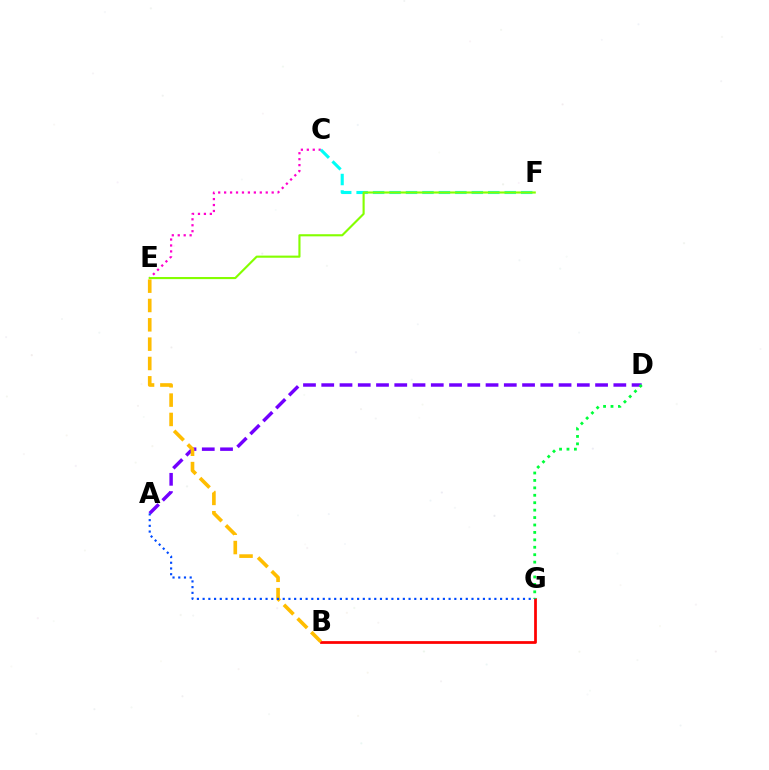{('A', 'D'): [{'color': '#7200ff', 'line_style': 'dashed', 'thickness': 2.48}], ('B', 'G'): [{'color': '#ff0000', 'line_style': 'solid', 'thickness': 1.98}], ('B', 'E'): [{'color': '#ffbd00', 'line_style': 'dashed', 'thickness': 2.63}], ('C', 'E'): [{'color': '#ff00cf', 'line_style': 'dotted', 'thickness': 1.62}], ('D', 'G'): [{'color': '#00ff39', 'line_style': 'dotted', 'thickness': 2.02}], ('C', 'F'): [{'color': '#00fff6', 'line_style': 'dashed', 'thickness': 2.24}], ('E', 'F'): [{'color': '#84ff00', 'line_style': 'solid', 'thickness': 1.53}], ('A', 'G'): [{'color': '#004bff', 'line_style': 'dotted', 'thickness': 1.55}]}